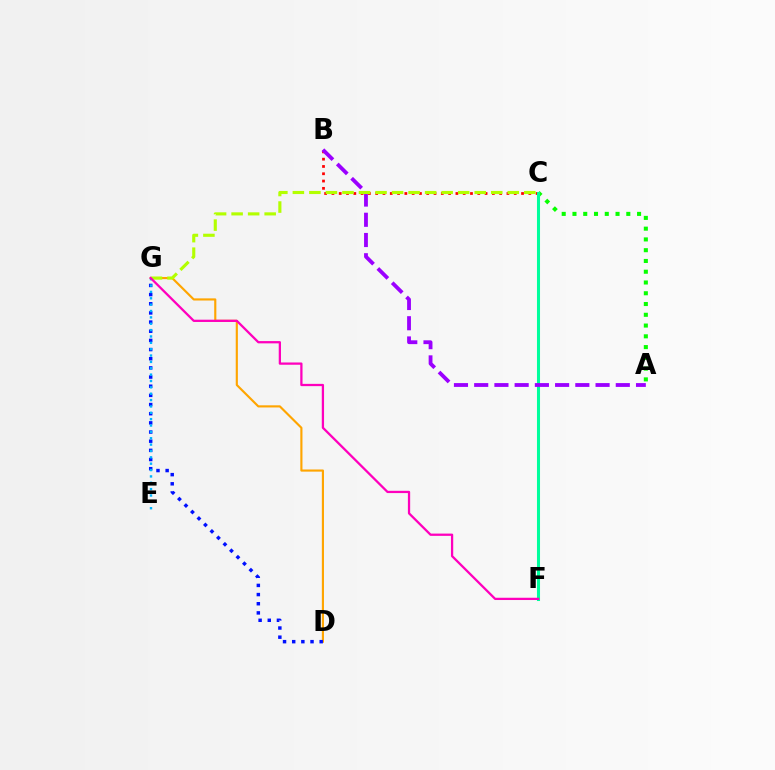{('D', 'G'): [{'color': '#ffa500', 'line_style': 'solid', 'thickness': 1.54}, {'color': '#0010ff', 'line_style': 'dotted', 'thickness': 2.49}], ('A', 'C'): [{'color': '#08ff00', 'line_style': 'dotted', 'thickness': 2.93}], ('B', 'C'): [{'color': '#ff0000', 'line_style': 'dotted', 'thickness': 1.98}], ('C', 'F'): [{'color': '#00ff9d', 'line_style': 'solid', 'thickness': 2.2}], ('A', 'B'): [{'color': '#9b00ff', 'line_style': 'dashed', 'thickness': 2.75}], ('C', 'G'): [{'color': '#b3ff00', 'line_style': 'dashed', 'thickness': 2.25}], ('E', 'G'): [{'color': '#00b5ff', 'line_style': 'dotted', 'thickness': 1.73}], ('F', 'G'): [{'color': '#ff00bd', 'line_style': 'solid', 'thickness': 1.63}]}